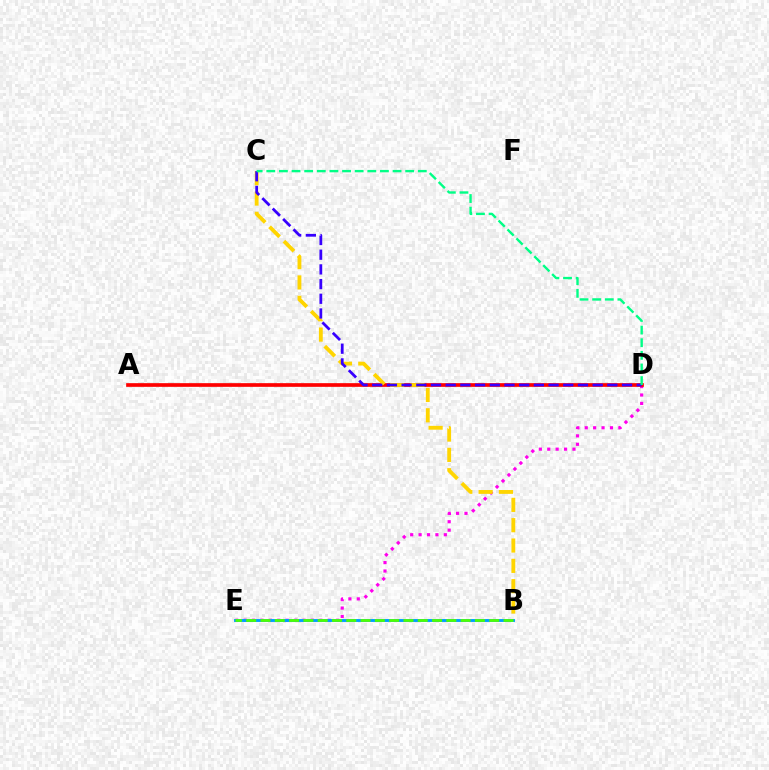{('D', 'E'): [{'color': '#ff00ed', 'line_style': 'dotted', 'thickness': 2.28}], ('A', 'D'): [{'color': '#ff0000', 'line_style': 'solid', 'thickness': 2.65}], ('B', 'C'): [{'color': '#ffd500', 'line_style': 'dashed', 'thickness': 2.76}], ('B', 'E'): [{'color': '#009eff', 'line_style': 'solid', 'thickness': 2.08}, {'color': '#4fff00', 'line_style': 'dashed', 'thickness': 1.94}], ('C', 'D'): [{'color': '#3700ff', 'line_style': 'dashed', 'thickness': 2.0}, {'color': '#00ff86', 'line_style': 'dashed', 'thickness': 1.72}]}